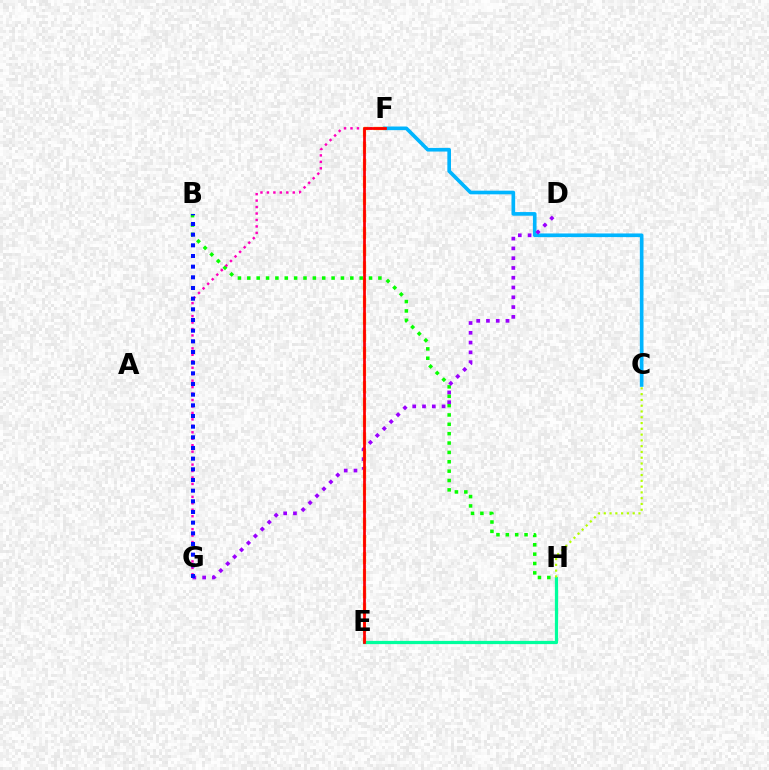{('C', 'F'): [{'color': '#00b5ff', 'line_style': 'solid', 'thickness': 2.63}], ('B', 'H'): [{'color': '#08ff00', 'line_style': 'dotted', 'thickness': 2.54}], ('D', 'G'): [{'color': '#9b00ff', 'line_style': 'dotted', 'thickness': 2.66}], ('F', 'G'): [{'color': '#ff00bd', 'line_style': 'dotted', 'thickness': 1.75}], ('E', 'H'): [{'color': '#00ff9d', 'line_style': 'solid', 'thickness': 2.33}], ('E', 'F'): [{'color': '#ffa500', 'line_style': 'dashed', 'thickness': 2.32}, {'color': '#ff0000', 'line_style': 'solid', 'thickness': 1.98}], ('C', 'H'): [{'color': '#b3ff00', 'line_style': 'dotted', 'thickness': 1.57}], ('B', 'G'): [{'color': '#0010ff', 'line_style': 'dotted', 'thickness': 2.9}]}